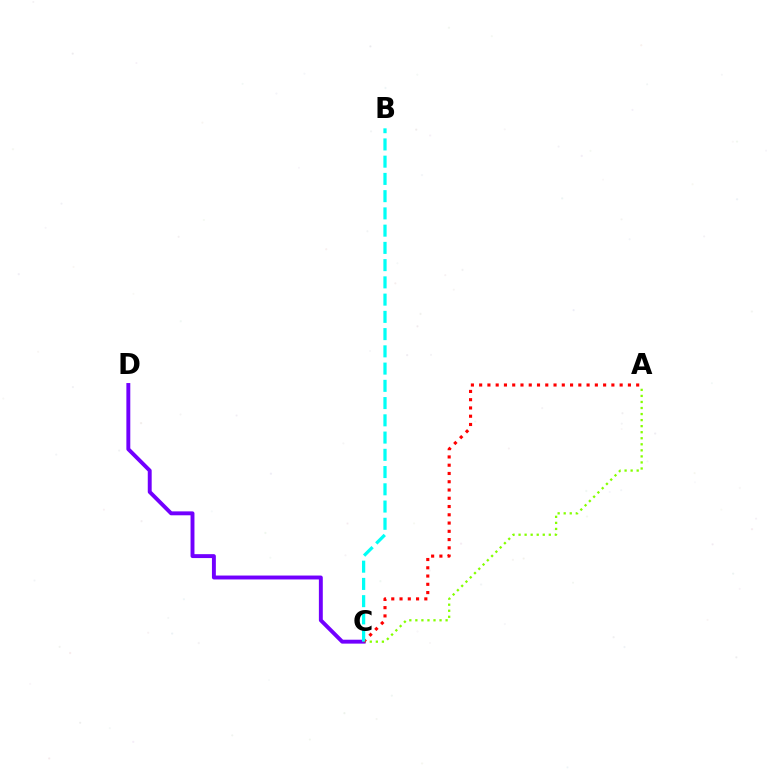{('A', 'C'): [{'color': '#84ff00', 'line_style': 'dotted', 'thickness': 1.64}, {'color': '#ff0000', 'line_style': 'dotted', 'thickness': 2.25}], ('C', 'D'): [{'color': '#7200ff', 'line_style': 'solid', 'thickness': 2.82}], ('B', 'C'): [{'color': '#00fff6', 'line_style': 'dashed', 'thickness': 2.34}]}